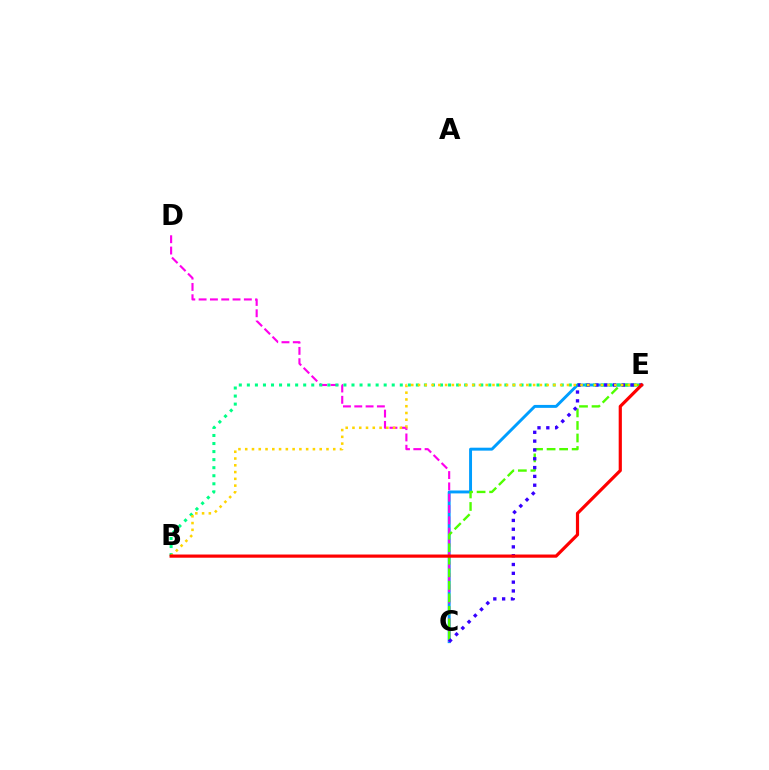{('C', 'E'): [{'color': '#009eff', 'line_style': 'solid', 'thickness': 2.11}, {'color': '#4fff00', 'line_style': 'dashed', 'thickness': 1.7}, {'color': '#3700ff', 'line_style': 'dotted', 'thickness': 2.4}], ('C', 'D'): [{'color': '#ff00ed', 'line_style': 'dashed', 'thickness': 1.54}], ('B', 'E'): [{'color': '#00ff86', 'line_style': 'dotted', 'thickness': 2.19}, {'color': '#ffd500', 'line_style': 'dotted', 'thickness': 1.84}, {'color': '#ff0000', 'line_style': 'solid', 'thickness': 2.29}]}